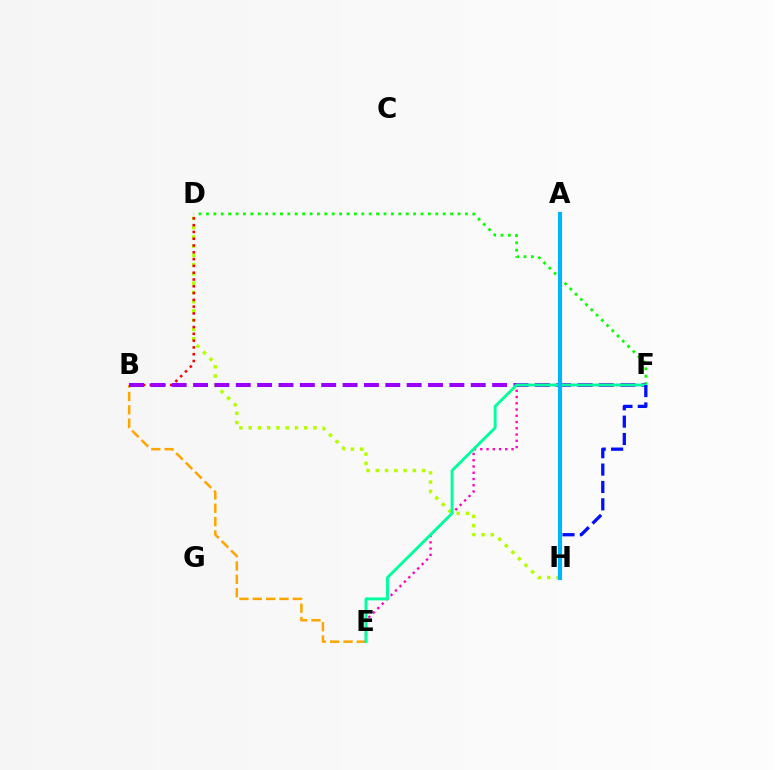{('D', 'H'): [{'color': '#b3ff00', 'line_style': 'dotted', 'thickness': 2.51}], ('B', 'D'): [{'color': '#ff0000', 'line_style': 'dotted', 'thickness': 1.85}], ('D', 'F'): [{'color': '#08ff00', 'line_style': 'dotted', 'thickness': 2.01}], ('B', 'E'): [{'color': '#ffa500', 'line_style': 'dashed', 'thickness': 1.81}], ('E', 'F'): [{'color': '#ff00bd', 'line_style': 'dotted', 'thickness': 1.7}, {'color': '#00ff9d', 'line_style': 'solid', 'thickness': 2.1}], ('B', 'F'): [{'color': '#9b00ff', 'line_style': 'dashed', 'thickness': 2.9}], ('F', 'H'): [{'color': '#0010ff', 'line_style': 'dashed', 'thickness': 2.36}], ('A', 'H'): [{'color': '#00b5ff', 'line_style': 'solid', 'thickness': 2.97}]}